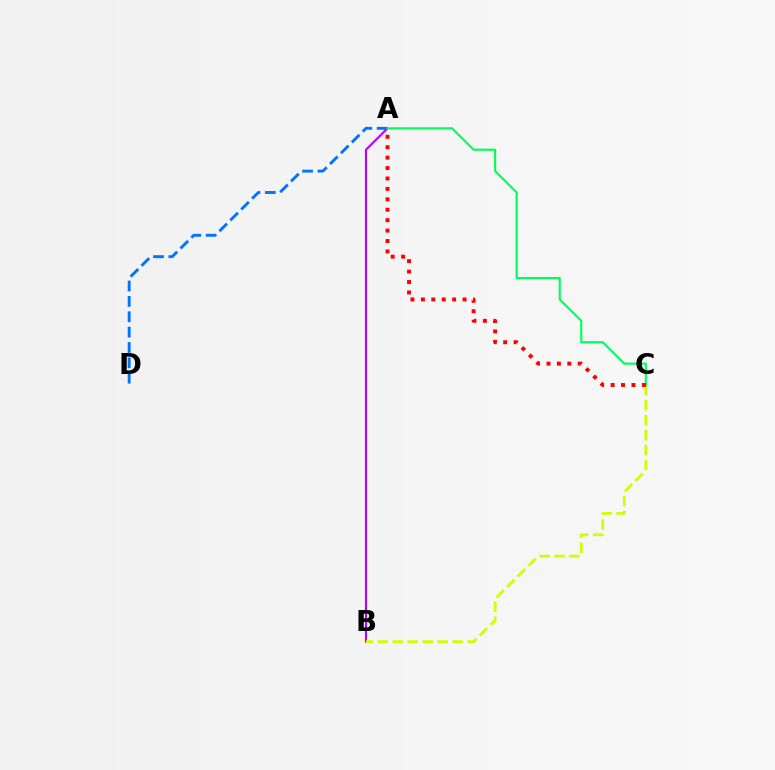{('A', 'D'): [{'color': '#0074ff', 'line_style': 'dashed', 'thickness': 2.09}], ('A', 'B'): [{'color': '#b900ff', 'line_style': 'solid', 'thickness': 1.53}], ('B', 'C'): [{'color': '#d1ff00', 'line_style': 'dashed', 'thickness': 2.03}], ('A', 'C'): [{'color': '#00ff5c', 'line_style': 'solid', 'thickness': 1.55}, {'color': '#ff0000', 'line_style': 'dotted', 'thickness': 2.83}]}